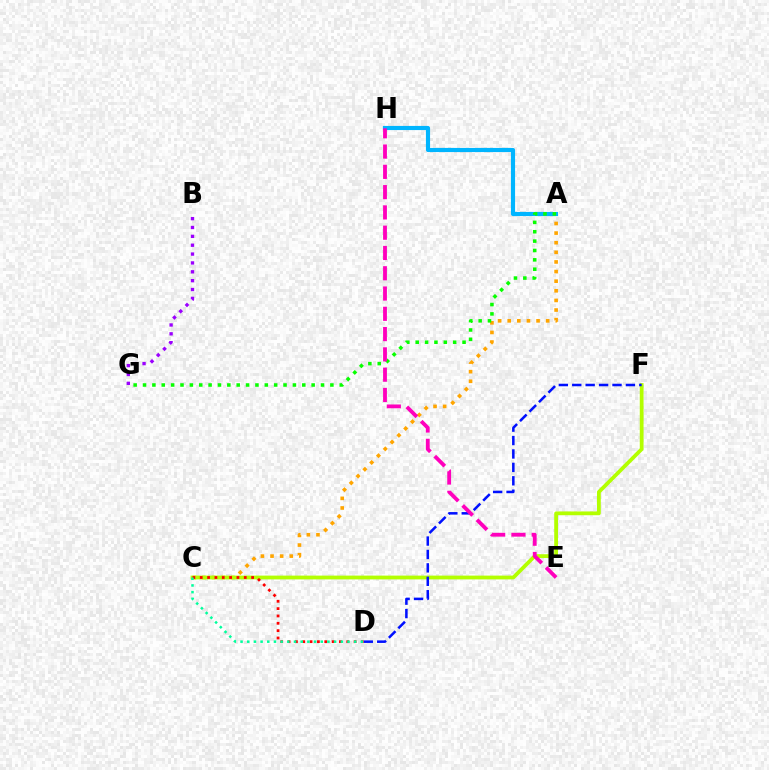{('A', 'C'): [{'color': '#ffa500', 'line_style': 'dotted', 'thickness': 2.61}], ('C', 'F'): [{'color': '#b3ff00', 'line_style': 'solid', 'thickness': 2.73}], ('D', 'F'): [{'color': '#0010ff', 'line_style': 'dashed', 'thickness': 1.82}], ('A', 'H'): [{'color': '#00b5ff', 'line_style': 'solid', 'thickness': 2.98}], ('C', 'D'): [{'color': '#ff0000', 'line_style': 'dotted', 'thickness': 1.99}, {'color': '#00ff9d', 'line_style': 'dotted', 'thickness': 1.82}], ('B', 'G'): [{'color': '#9b00ff', 'line_style': 'dotted', 'thickness': 2.41}], ('A', 'G'): [{'color': '#08ff00', 'line_style': 'dotted', 'thickness': 2.55}], ('E', 'H'): [{'color': '#ff00bd', 'line_style': 'dashed', 'thickness': 2.76}]}